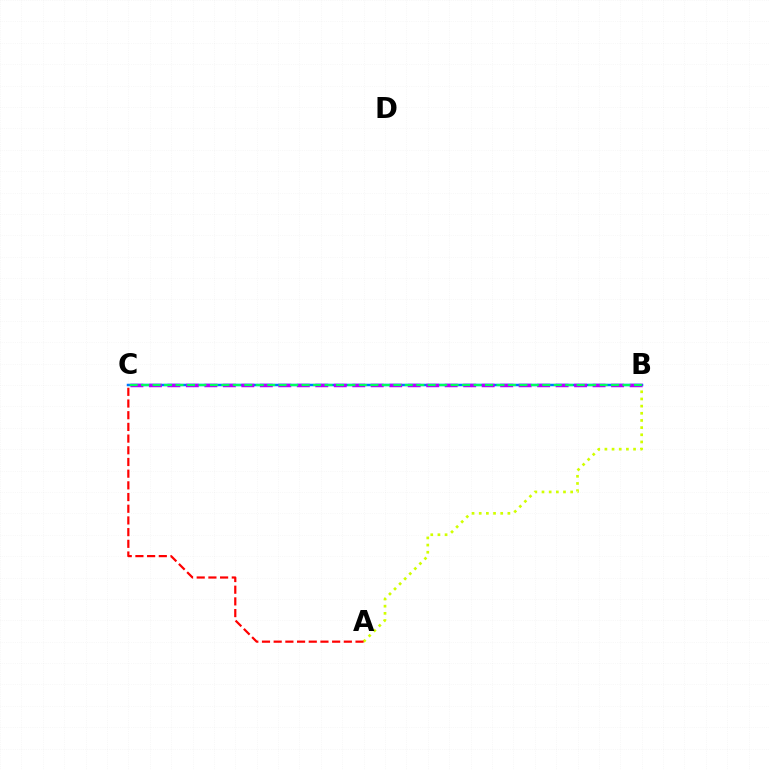{('A', 'B'): [{'color': '#d1ff00', 'line_style': 'dotted', 'thickness': 1.95}], ('B', 'C'): [{'color': '#0074ff', 'line_style': 'solid', 'thickness': 1.8}, {'color': '#b900ff', 'line_style': 'dashed', 'thickness': 2.51}, {'color': '#00ff5c', 'line_style': 'dashed', 'thickness': 1.56}], ('A', 'C'): [{'color': '#ff0000', 'line_style': 'dashed', 'thickness': 1.59}]}